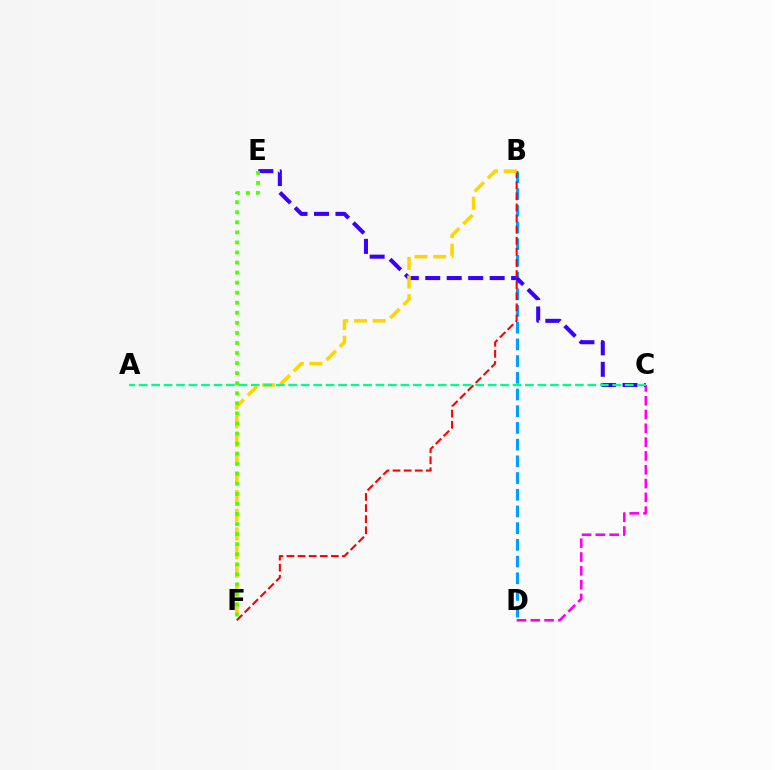{('B', 'D'): [{'color': '#009eff', 'line_style': 'dashed', 'thickness': 2.27}], ('C', 'D'): [{'color': '#ff00ed', 'line_style': 'dashed', 'thickness': 1.88}], ('C', 'E'): [{'color': '#3700ff', 'line_style': 'dashed', 'thickness': 2.92}], ('B', 'F'): [{'color': '#ff0000', 'line_style': 'dashed', 'thickness': 1.51}, {'color': '#ffd500', 'line_style': 'dashed', 'thickness': 2.54}], ('E', 'F'): [{'color': '#4fff00', 'line_style': 'dotted', 'thickness': 2.73}], ('A', 'C'): [{'color': '#00ff86', 'line_style': 'dashed', 'thickness': 1.69}]}